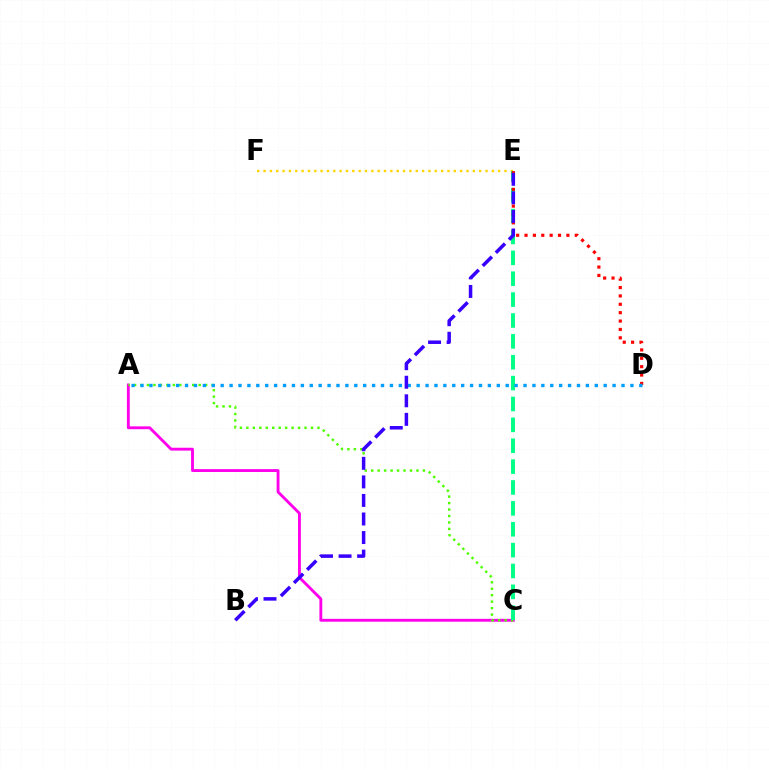{('E', 'F'): [{'color': '#ffd500', 'line_style': 'dotted', 'thickness': 1.72}], ('A', 'C'): [{'color': '#ff00ed', 'line_style': 'solid', 'thickness': 2.06}, {'color': '#4fff00', 'line_style': 'dotted', 'thickness': 1.76}], ('C', 'E'): [{'color': '#00ff86', 'line_style': 'dashed', 'thickness': 2.84}], ('D', 'E'): [{'color': '#ff0000', 'line_style': 'dotted', 'thickness': 2.28}], ('A', 'D'): [{'color': '#009eff', 'line_style': 'dotted', 'thickness': 2.42}], ('B', 'E'): [{'color': '#3700ff', 'line_style': 'dashed', 'thickness': 2.52}]}